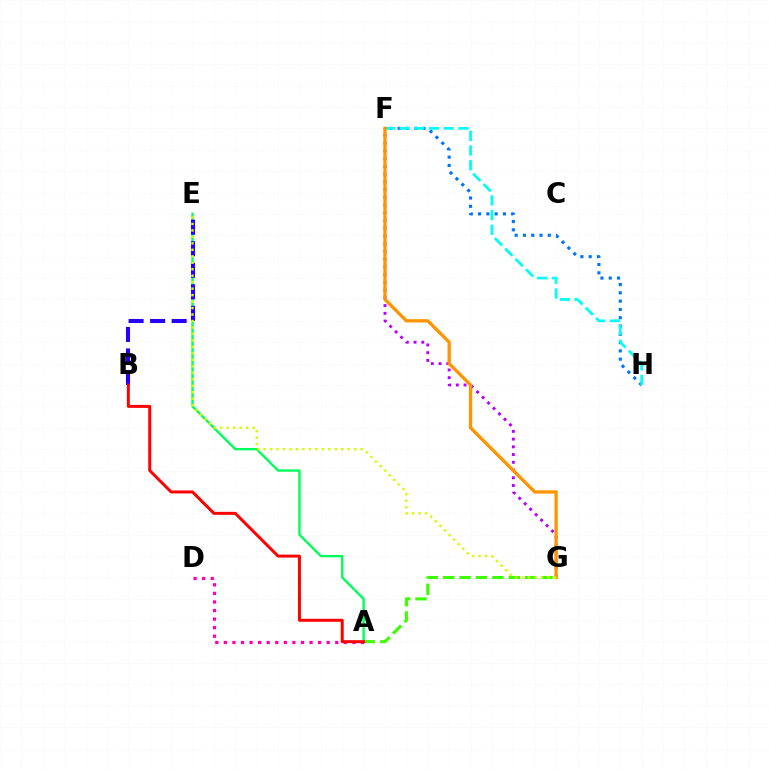{('F', 'H'): [{'color': '#0074ff', 'line_style': 'dotted', 'thickness': 2.25}, {'color': '#00fff6', 'line_style': 'dashed', 'thickness': 2.0}], ('F', 'G'): [{'color': '#b900ff', 'line_style': 'dotted', 'thickness': 2.1}, {'color': '#ff9400', 'line_style': 'solid', 'thickness': 2.37}], ('A', 'E'): [{'color': '#00ff5c', 'line_style': 'solid', 'thickness': 1.71}], ('A', 'D'): [{'color': '#ff00ac', 'line_style': 'dotted', 'thickness': 2.33}], ('A', 'G'): [{'color': '#3dff00', 'line_style': 'dashed', 'thickness': 2.23}], ('B', 'E'): [{'color': '#2500ff', 'line_style': 'dashed', 'thickness': 2.92}], ('E', 'G'): [{'color': '#d1ff00', 'line_style': 'dotted', 'thickness': 1.76}], ('A', 'B'): [{'color': '#ff0000', 'line_style': 'solid', 'thickness': 2.14}]}